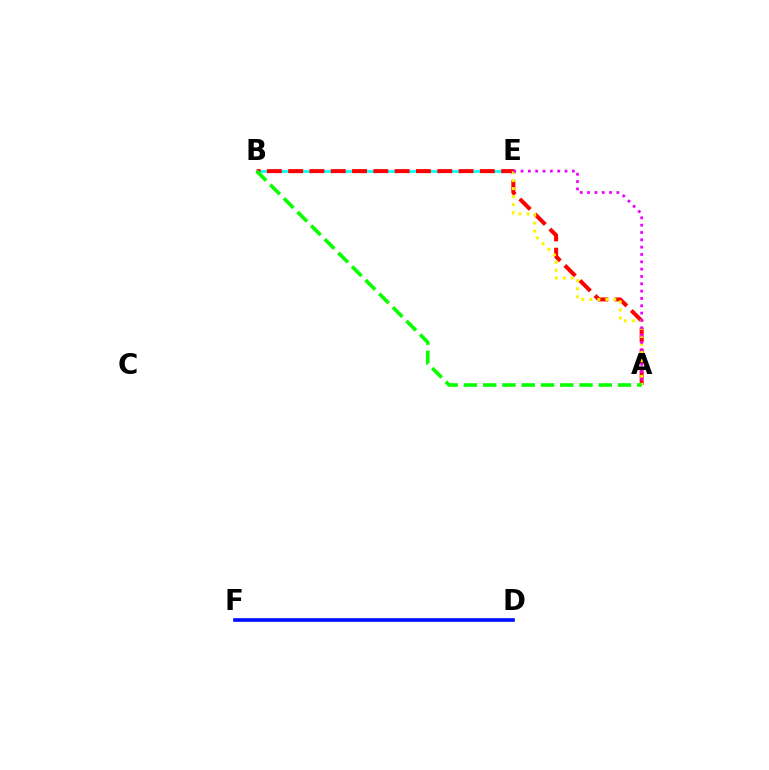{('B', 'E'): [{'color': '#00fff6', 'line_style': 'solid', 'thickness': 1.93}], ('D', 'F'): [{'color': '#0010ff', 'line_style': 'solid', 'thickness': 2.63}], ('A', 'B'): [{'color': '#ff0000', 'line_style': 'dashed', 'thickness': 2.89}, {'color': '#08ff00', 'line_style': 'dashed', 'thickness': 2.62}], ('A', 'E'): [{'color': '#fcf500', 'line_style': 'dotted', 'thickness': 2.17}, {'color': '#ee00ff', 'line_style': 'dotted', 'thickness': 1.99}]}